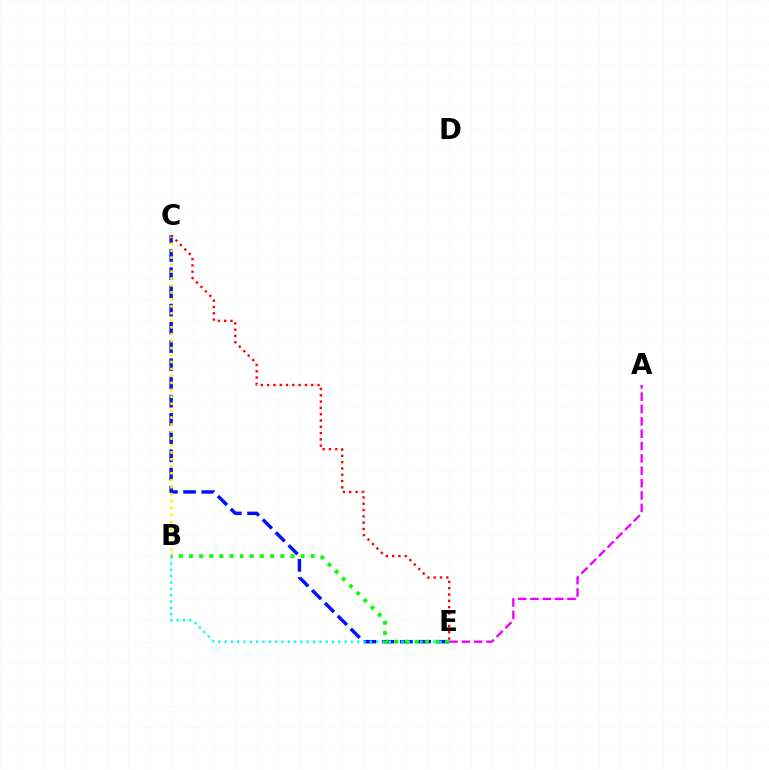{('C', 'E'): [{'color': '#0010ff', 'line_style': 'dashed', 'thickness': 2.47}, {'color': '#ff0000', 'line_style': 'dotted', 'thickness': 1.71}], ('A', 'E'): [{'color': '#ee00ff', 'line_style': 'dashed', 'thickness': 1.68}], ('B', 'E'): [{'color': '#00fff6', 'line_style': 'dotted', 'thickness': 1.72}, {'color': '#08ff00', 'line_style': 'dotted', 'thickness': 2.76}], ('B', 'C'): [{'color': '#fcf500', 'line_style': 'dotted', 'thickness': 1.89}]}